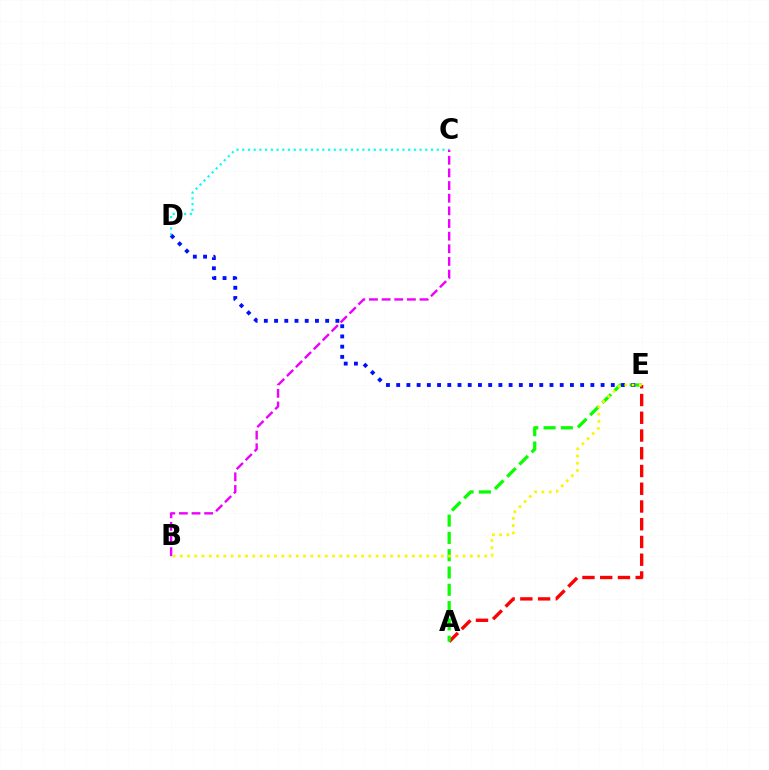{('A', 'E'): [{'color': '#ff0000', 'line_style': 'dashed', 'thickness': 2.41}, {'color': '#08ff00', 'line_style': 'dashed', 'thickness': 2.35}], ('C', 'D'): [{'color': '#00fff6', 'line_style': 'dotted', 'thickness': 1.55}], ('B', 'C'): [{'color': '#ee00ff', 'line_style': 'dashed', 'thickness': 1.72}], ('D', 'E'): [{'color': '#0010ff', 'line_style': 'dotted', 'thickness': 2.78}], ('B', 'E'): [{'color': '#fcf500', 'line_style': 'dotted', 'thickness': 1.97}]}